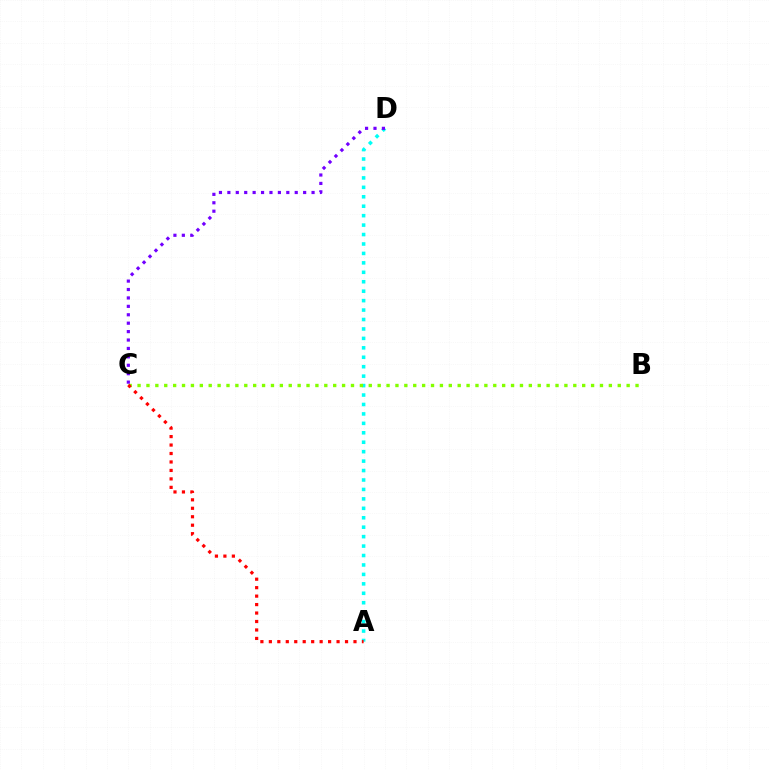{('A', 'D'): [{'color': '#00fff6', 'line_style': 'dotted', 'thickness': 2.56}], ('B', 'C'): [{'color': '#84ff00', 'line_style': 'dotted', 'thickness': 2.42}], ('C', 'D'): [{'color': '#7200ff', 'line_style': 'dotted', 'thickness': 2.29}], ('A', 'C'): [{'color': '#ff0000', 'line_style': 'dotted', 'thickness': 2.3}]}